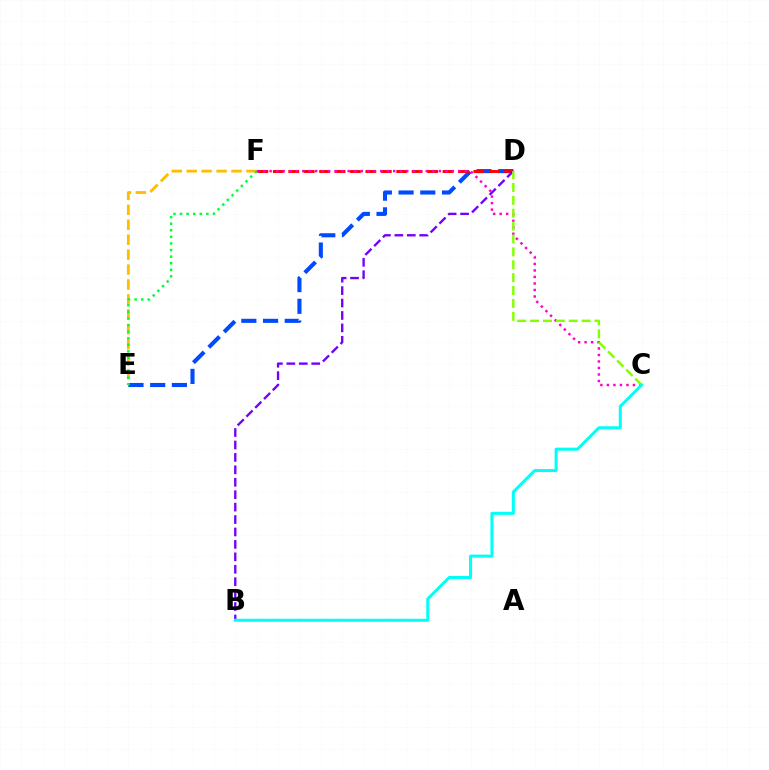{('D', 'E'): [{'color': '#004bff', 'line_style': 'dashed', 'thickness': 2.95}], ('E', 'F'): [{'color': '#ffbd00', 'line_style': 'dashed', 'thickness': 2.03}, {'color': '#00ff39', 'line_style': 'dotted', 'thickness': 1.79}], ('D', 'F'): [{'color': '#ff0000', 'line_style': 'dashed', 'thickness': 2.1}], ('B', 'D'): [{'color': '#7200ff', 'line_style': 'dashed', 'thickness': 1.69}], ('C', 'F'): [{'color': '#ff00cf', 'line_style': 'dotted', 'thickness': 1.77}], ('C', 'D'): [{'color': '#84ff00', 'line_style': 'dashed', 'thickness': 1.75}], ('B', 'C'): [{'color': '#00fff6', 'line_style': 'solid', 'thickness': 2.18}]}